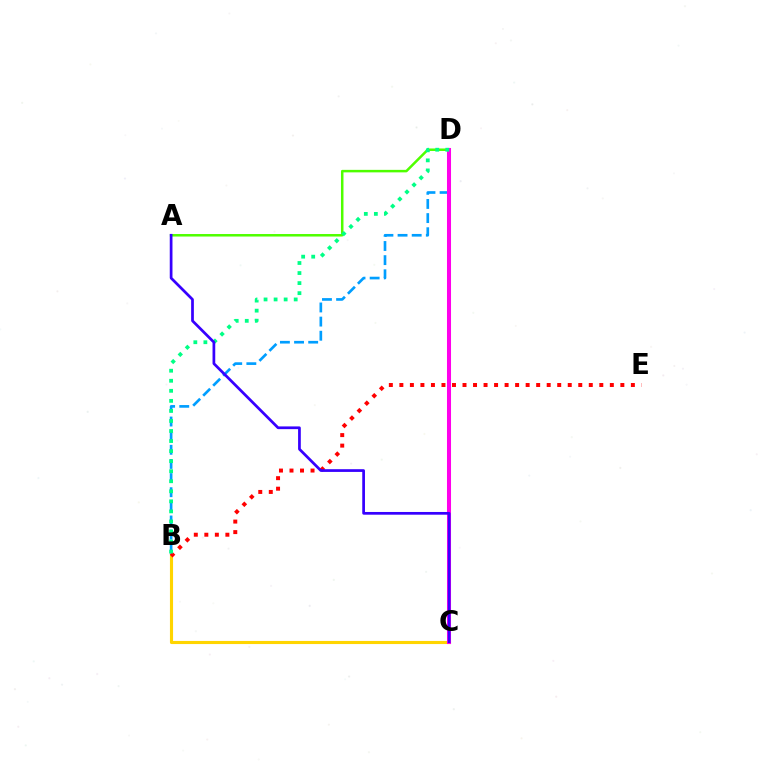{('A', 'D'): [{'color': '#4fff00', 'line_style': 'solid', 'thickness': 1.8}], ('B', 'D'): [{'color': '#009eff', 'line_style': 'dashed', 'thickness': 1.92}, {'color': '#00ff86', 'line_style': 'dotted', 'thickness': 2.73}], ('B', 'C'): [{'color': '#ffd500', 'line_style': 'solid', 'thickness': 2.24}], ('B', 'E'): [{'color': '#ff0000', 'line_style': 'dotted', 'thickness': 2.86}], ('C', 'D'): [{'color': '#ff00ed', 'line_style': 'solid', 'thickness': 2.91}], ('A', 'C'): [{'color': '#3700ff', 'line_style': 'solid', 'thickness': 1.96}]}